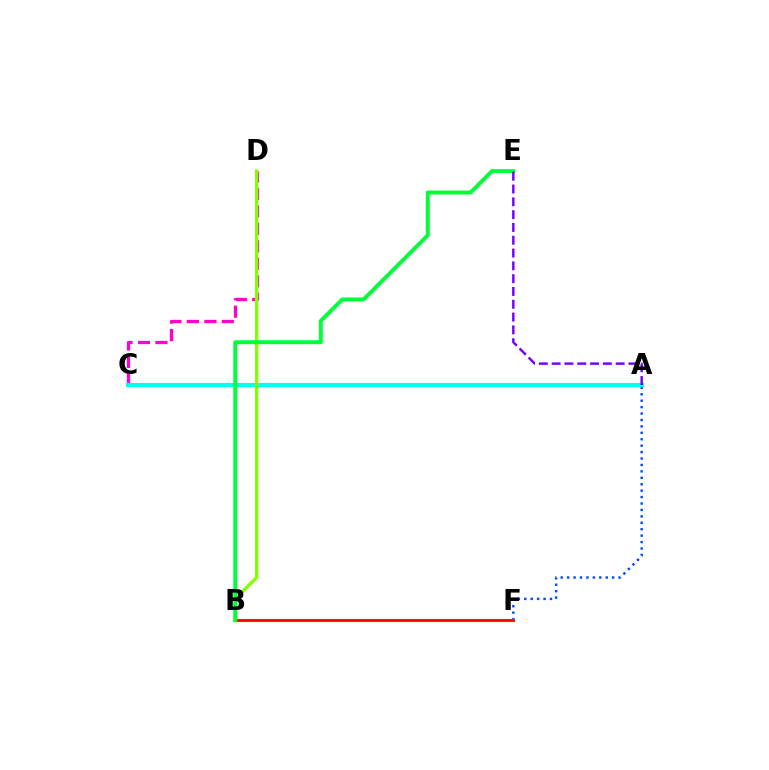{('A', 'F'): [{'color': '#004bff', 'line_style': 'dotted', 'thickness': 1.75}], ('C', 'D'): [{'color': '#ff00cf', 'line_style': 'dashed', 'thickness': 2.37}], ('B', 'F'): [{'color': '#ffbd00', 'line_style': 'solid', 'thickness': 2.31}, {'color': '#ff0000', 'line_style': 'solid', 'thickness': 1.96}], ('A', 'C'): [{'color': '#00fff6', 'line_style': 'solid', 'thickness': 2.98}], ('B', 'D'): [{'color': '#84ff00', 'line_style': 'solid', 'thickness': 2.39}], ('B', 'E'): [{'color': '#00ff39', 'line_style': 'solid', 'thickness': 2.83}], ('A', 'E'): [{'color': '#7200ff', 'line_style': 'dashed', 'thickness': 1.74}]}